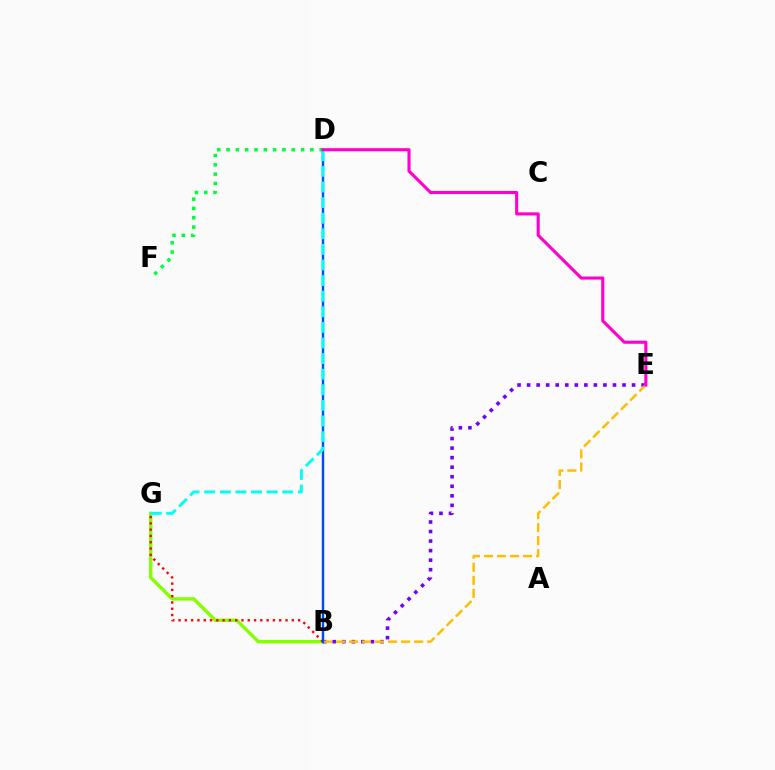{('B', 'G'): [{'color': '#84ff00', 'line_style': 'solid', 'thickness': 2.44}, {'color': '#ff0000', 'line_style': 'dotted', 'thickness': 1.71}], ('B', 'E'): [{'color': '#7200ff', 'line_style': 'dotted', 'thickness': 2.59}, {'color': '#ffbd00', 'line_style': 'dashed', 'thickness': 1.77}], ('B', 'D'): [{'color': '#004bff', 'line_style': 'solid', 'thickness': 1.74}], ('D', 'F'): [{'color': '#00ff39', 'line_style': 'dotted', 'thickness': 2.53}], ('D', 'G'): [{'color': '#00fff6', 'line_style': 'dashed', 'thickness': 2.12}], ('D', 'E'): [{'color': '#ff00cf', 'line_style': 'solid', 'thickness': 2.23}]}